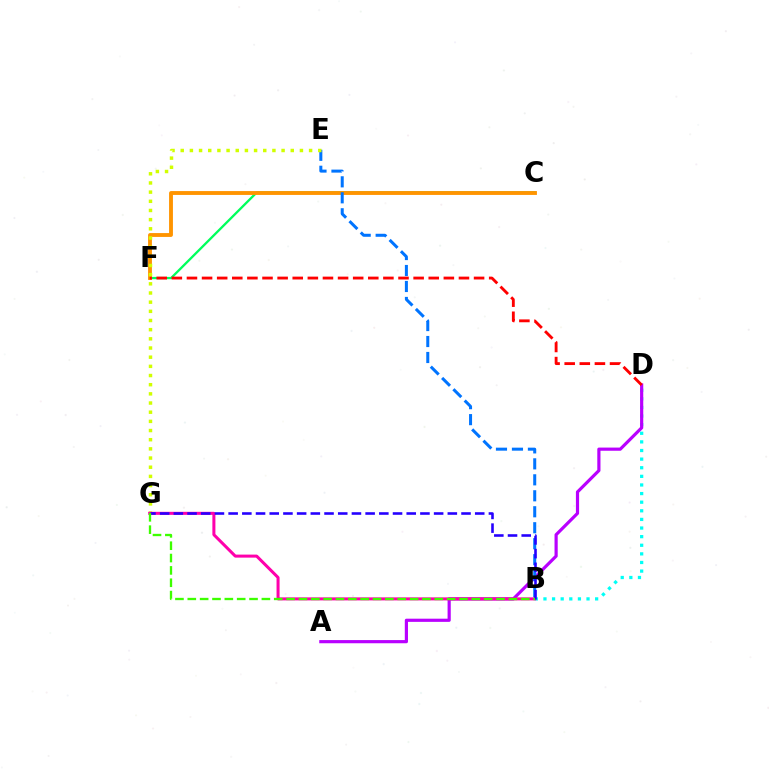{('C', 'F'): [{'color': '#00ff5c', 'line_style': 'solid', 'thickness': 1.66}, {'color': '#ff9400', 'line_style': 'solid', 'thickness': 2.78}], ('B', 'D'): [{'color': '#00fff6', 'line_style': 'dotted', 'thickness': 2.34}], ('A', 'D'): [{'color': '#b900ff', 'line_style': 'solid', 'thickness': 2.29}], ('D', 'F'): [{'color': '#ff0000', 'line_style': 'dashed', 'thickness': 2.05}], ('B', 'E'): [{'color': '#0074ff', 'line_style': 'dashed', 'thickness': 2.17}], ('E', 'G'): [{'color': '#d1ff00', 'line_style': 'dotted', 'thickness': 2.49}], ('B', 'G'): [{'color': '#ff00ac', 'line_style': 'solid', 'thickness': 2.18}, {'color': '#2500ff', 'line_style': 'dashed', 'thickness': 1.86}, {'color': '#3dff00', 'line_style': 'dashed', 'thickness': 1.68}]}